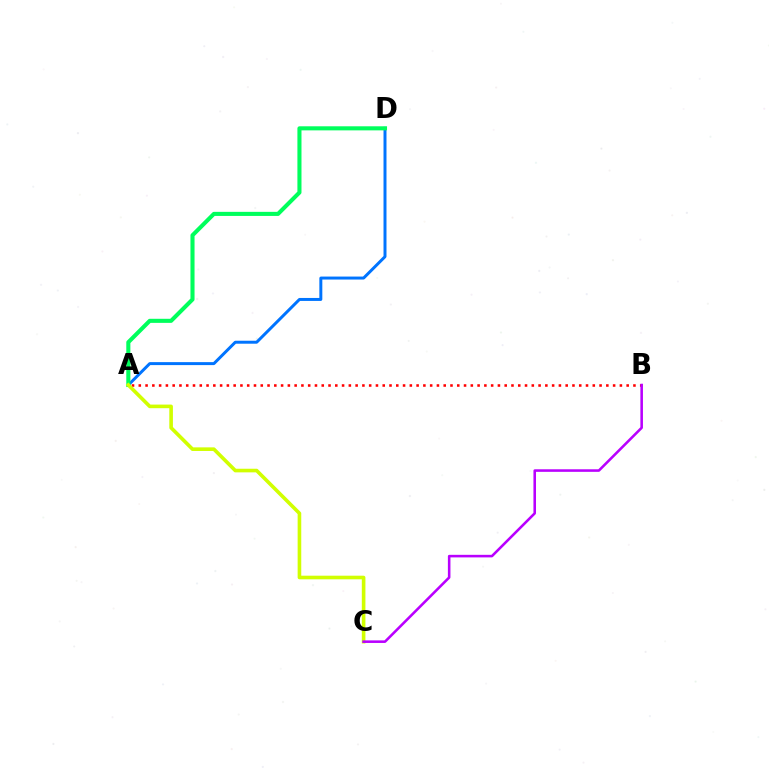{('A', 'D'): [{'color': '#0074ff', 'line_style': 'solid', 'thickness': 2.14}, {'color': '#00ff5c', 'line_style': 'solid', 'thickness': 2.94}], ('A', 'B'): [{'color': '#ff0000', 'line_style': 'dotted', 'thickness': 1.84}], ('A', 'C'): [{'color': '#d1ff00', 'line_style': 'solid', 'thickness': 2.6}], ('B', 'C'): [{'color': '#b900ff', 'line_style': 'solid', 'thickness': 1.85}]}